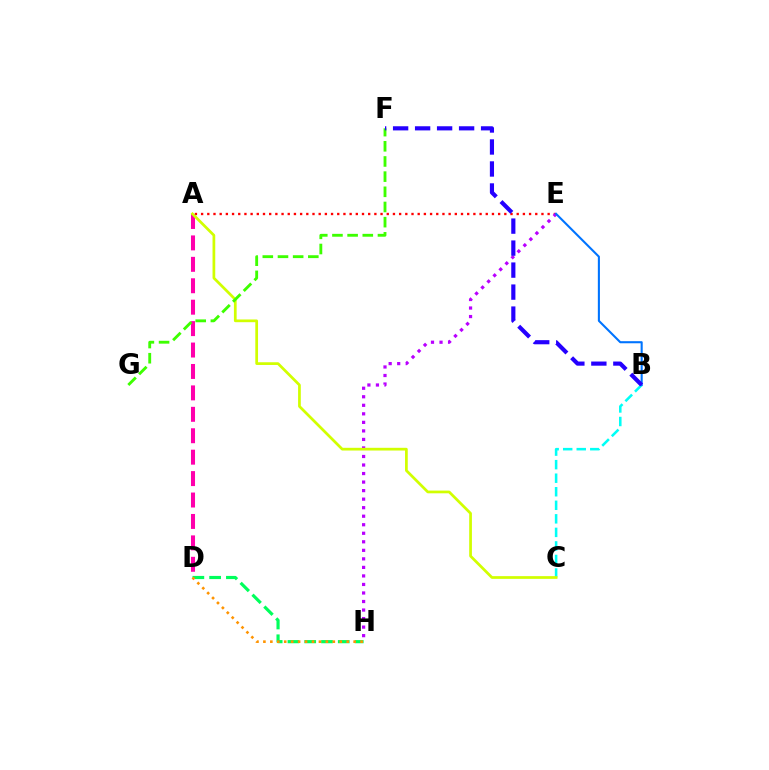{('A', 'E'): [{'color': '#ff0000', 'line_style': 'dotted', 'thickness': 1.68}], ('A', 'D'): [{'color': '#ff00ac', 'line_style': 'dashed', 'thickness': 2.91}], ('D', 'H'): [{'color': '#00ff5c', 'line_style': 'dashed', 'thickness': 2.28}, {'color': '#ff9400', 'line_style': 'dotted', 'thickness': 1.89}], ('E', 'H'): [{'color': '#b900ff', 'line_style': 'dotted', 'thickness': 2.32}], ('B', 'C'): [{'color': '#00fff6', 'line_style': 'dashed', 'thickness': 1.84}], ('B', 'E'): [{'color': '#0074ff', 'line_style': 'solid', 'thickness': 1.5}], ('A', 'C'): [{'color': '#d1ff00', 'line_style': 'solid', 'thickness': 1.96}], ('F', 'G'): [{'color': '#3dff00', 'line_style': 'dashed', 'thickness': 2.06}], ('B', 'F'): [{'color': '#2500ff', 'line_style': 'dashed', 'thickness': 2.99}]}